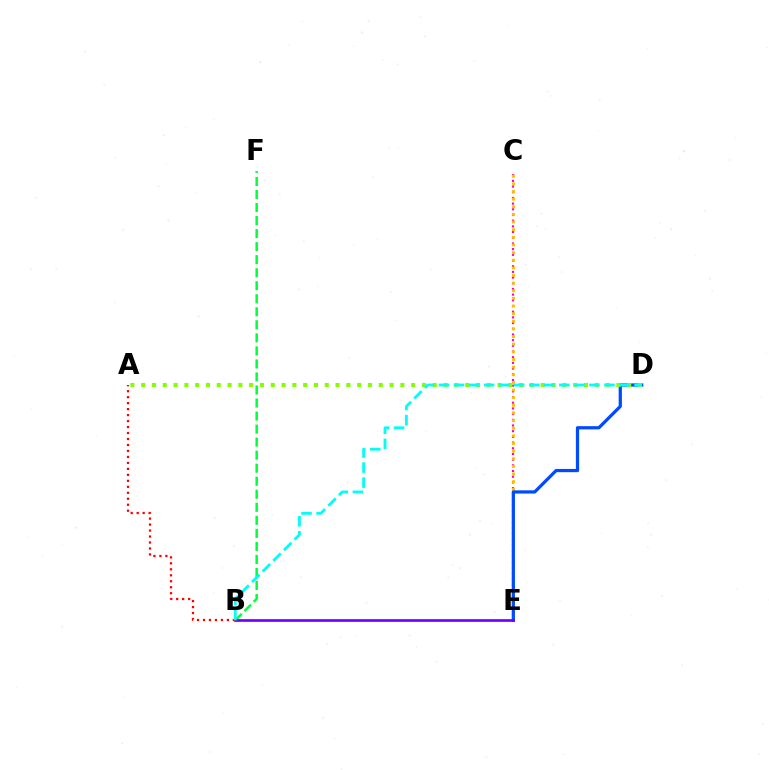{('C', 'E'): [{'color': '#ff00cf', 'line_style': 'dotted', 'thickness': 1.55}, {'color': '#ffbd00', 'line_style': 'dotted', 'thickness': 2.07}], ('B', 'F'): [{'color': '#00ff39', 'line_style': 'dashed', 'thickness': 1.77}], ('D', 'E'): [{'color': '#004bff', 'line_style': 'solid', 'thickness': 2.33}], ('B', 'E'): [{'color': '#7200ff', 'line_style': 'solid', 'thickness': 1.94}], ('A', 'B'): [{'color': '#ff0000', 'line_style': 'dotted', 'thickness': 1.62}], ('A', 'D'): [{'color': '#84ff00', 'line_style': 'dotted', 'thickness': 2.93}], ('B', 'D'): [{'color': '#00fff6', 'line_style': 'dashed', 'thickness': 2.04}]}